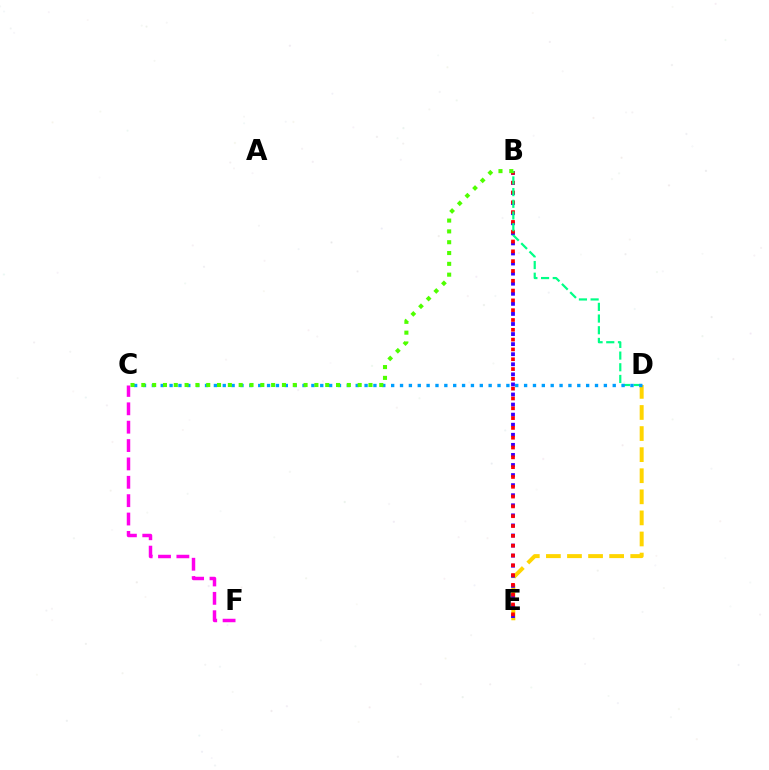{('D', 'E'): [{'color': '#ffd500', 'line_style': 'dashed', 'thickness': 2.86}], ('B', 'E'): [{'color': '#3700ff', 'line_style': 'dotted', 'thickness': 2.74}, {'color': '#ff0000', 'line_style': 'dotted', 'thickness': 2.67}], ('C', 'F'): [{'color': '#ff00ed', 'line_style': 'dashed', 'thickness': 2.5}], ('B', 'D'): [{'color': '#00ff86', 'line_style': 'dashed', 'thickness': 1.59}], ('C', 'D'): [{'color': '#009eff', 'line_style': 'dotted', 'thickness': 2.41}], ('B', 'C'): [{'color': '#4fff00', 'line_style': 'dotted', 'thickness': 2.94}]}